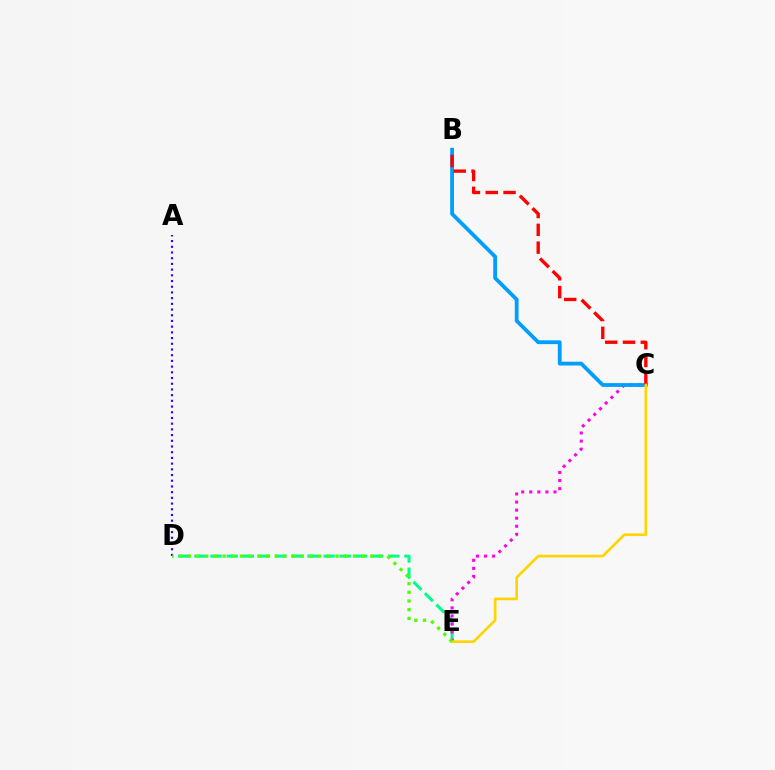{('D', 'E'): [{'color': '#00ff86', 'line_style': 'dashed', 'thickness': 2.19}, {'color': '#4fff00', 'line_style': 'dotted', 'thickness': 2.36}], ('C', 'E'): [{'color': '#ff00ed', 'line_style': 'dotted', 'thickness': 2.19}, {'color': '#ffd500', 'line_style': 'solid', 'thickness': 1.92}], ('B', 'C'): [{'color': '#009eff', 'line_style': 'solid', 'thickness': 2.73}, {'color': '#ff0000', 'line_style': 'dashed', 'thickness': 2.42}], ('A', 'D'): [{'color': '#3700ff', 'line_style': 'dotted', 'thickness': 1.55}]}